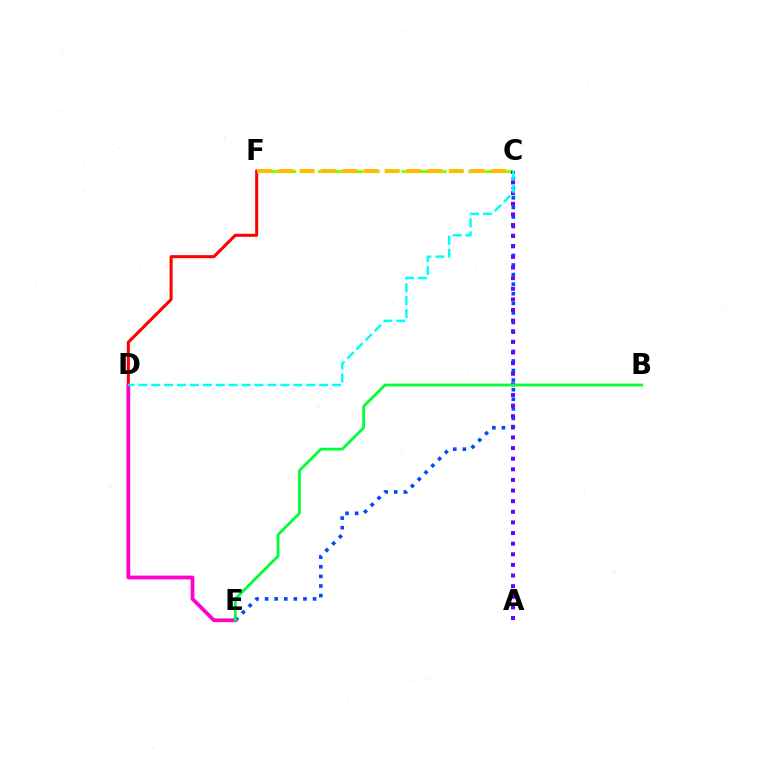{('D', 'F'): [{'color': '#ff0000', 'line_style': 'solid', 'thickness': 2.19}], ('D', 'E'): [{'color': '#ff00cf', 'line_style': 'solid', 'thickness': 2.71}], ('C', 'E'): [{'color': '#004bff', 'line_style': 'dotted', 'thickness': 2.61}], ('C', 'F'): [{'color': '#84ff00', 'line_style': 'dashed', 'thickness': 2.27}, {'color': '#ffbd00', 'line_style': 'dashed', 'thickness': 2.89}], ('A', 'C'): [{'color': '#7200ff', 'line_style': 'dotted', 'thickness': 2.89}], ('B', 'E'): [{'color': '#00ff39', 'line_style': 'solid', 'thickness': 2.03}], ('C', 'D'): [{'color': '#00fff6', 'line_style': 'dashed', 'thickness': 1.75}]}